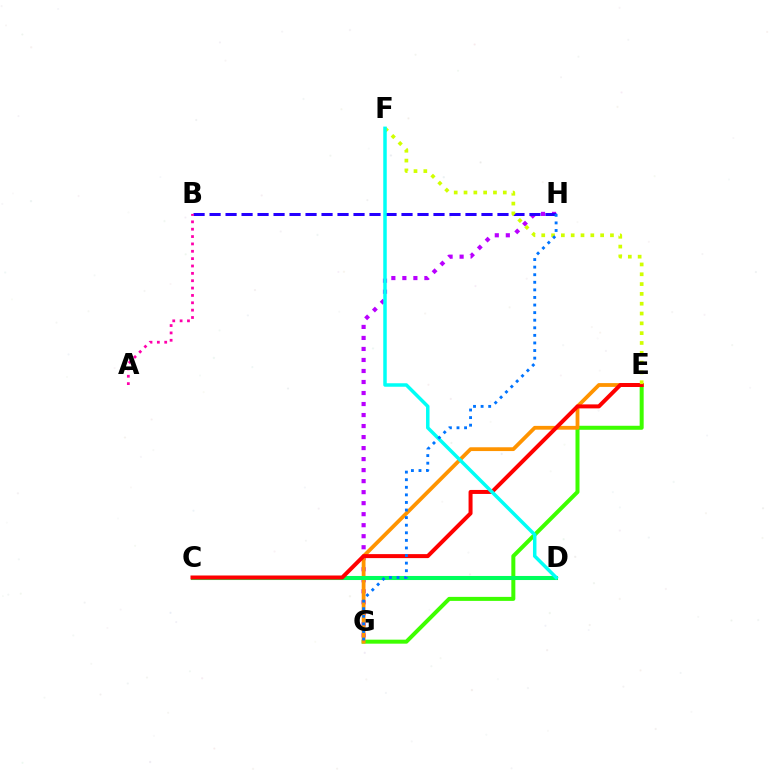{('G', 'H'): [{'color': '#b900ff', 'line_style': 'dotted', 'thickness': 2.99}, {'color': '#0074ff', 'line_style': 'dotted', 'thickness': 2.06}], ('B', 'H'): [{'color': '#2500ff', 'line_style': 'dashed', 'thickness': 2.17}], ('E', 'G'): [{'color': '#3dff00', 'line_style': 'solid', 'thickness': 2.88}, {'color': '#ff9400', 'line_style': 'solid', 'thickness': 2.73}], ('A', 'B'): [{'color': '#ff00ac', 'line_style': 'dotted', 'thickness': 2.0}], ('C', 'D'): [{'color': '#00ff5c', 'line_style': 'solid', 'thickness': 2.93}], ('C', 'E'): [{'color': '#ff0000', 'line_style': 'solid', 'thickness': 2.88}], ('E', 'F'): [{'color': '#d1ff00', 'line_style': 'dotted', 'thickness': 2.67}], ('D', 'F'): [{'color': '#00fff6', 'line_style': 'solid', 'thickness': 2.51}]}